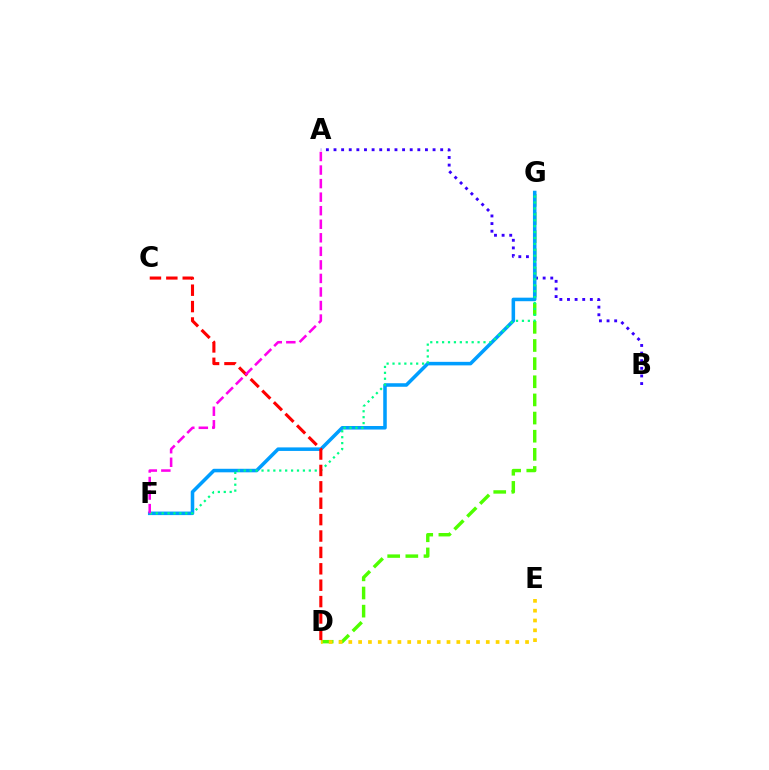{('A', 'B'): [{'color': '#3700ff', 'line_style': 'dotted', 'thickness': 2.07}], ('D', 'G'): [{'color': '#4fff00', 'line_style': 'dashed', 'thickness': 2.46}], ('F', 'G'): [{'color': '#009eff', 'line_style': 'solid', 'thickness': 2.55}, {'color': '#00ff86', 'line_style': 'dotted', 'thickness': 1.61}], ('D', 'E'): [{'color': '#ffd500', 'line_style': 'dotted', 'thickness': 2.67}], ('C', 'D'): [{'color': '#ff0000', 'line_style': 'dashed', 'thickness': 2.23}], ('A', 'F'): [{'color': '#ff00ed', 'line_style': 'dashed', 'thickness': 1.84}]}